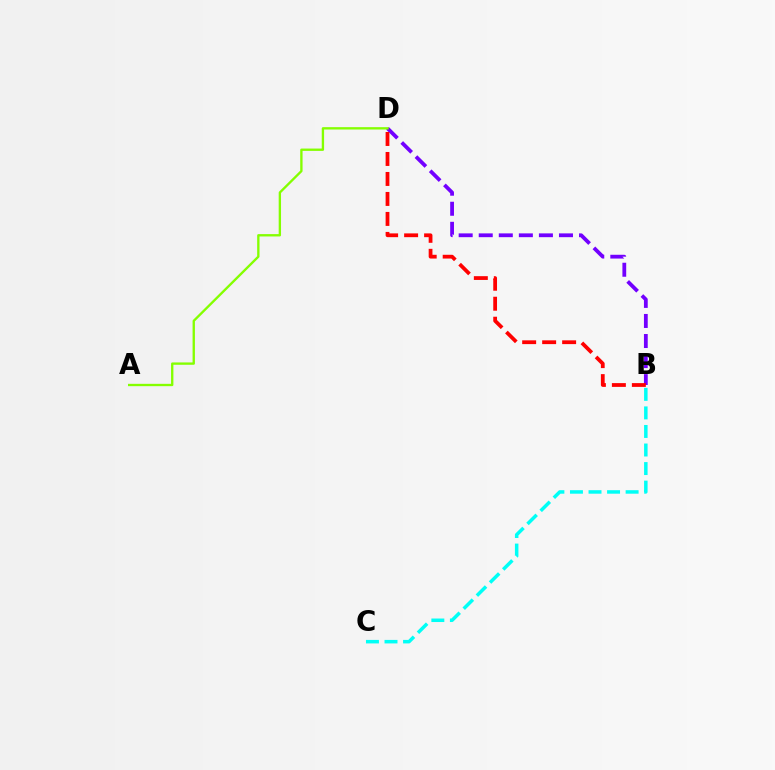{('B', 'D'): [{'color': '#7200ff', 'line_style': 'dashed', 'thickness': 2.72}, {'color': '#ff0000', 'line_style': 'dashed', 'thickness': 2.72}], ('A', 'D'): [{'color': '#84ff00', 'line_style': 'solid', 'thickness': 1.69}], ('B', 'C'): [{'color': '#00fff6', 'line_style': 'dashed', 'thickness': 2.52}]}